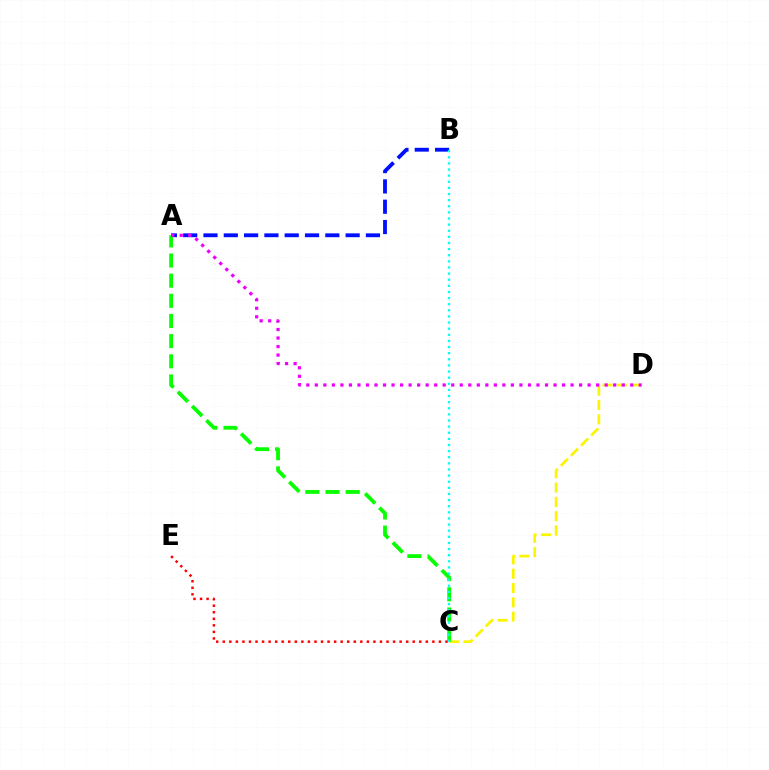{('A', 'B'): [{'color': '#0010ff', 'line_style': 'dashed', 'thickness': 2.76}], ('C', 'D'): [{'color': '#fcf500', 'line_style': 'dashed', 'thickness': 1.95}], ('A', 'C'): [{'color': '#08ff00', 'line_style': 'dashed', 'thickness': 2.74}], ('C', 'E'): [{'color': '#ff0000', 'line_style': 'dotted', 'thickness': 1.78}], ('A', 'D'): [{'color': '#ee00ff', 'line_style': 'dotted', 'thickness': 2.32}], ('B', 'C'): [{'color': '#00fff6', 'line_style': 'dotted', 'thickness': 1.66}]}